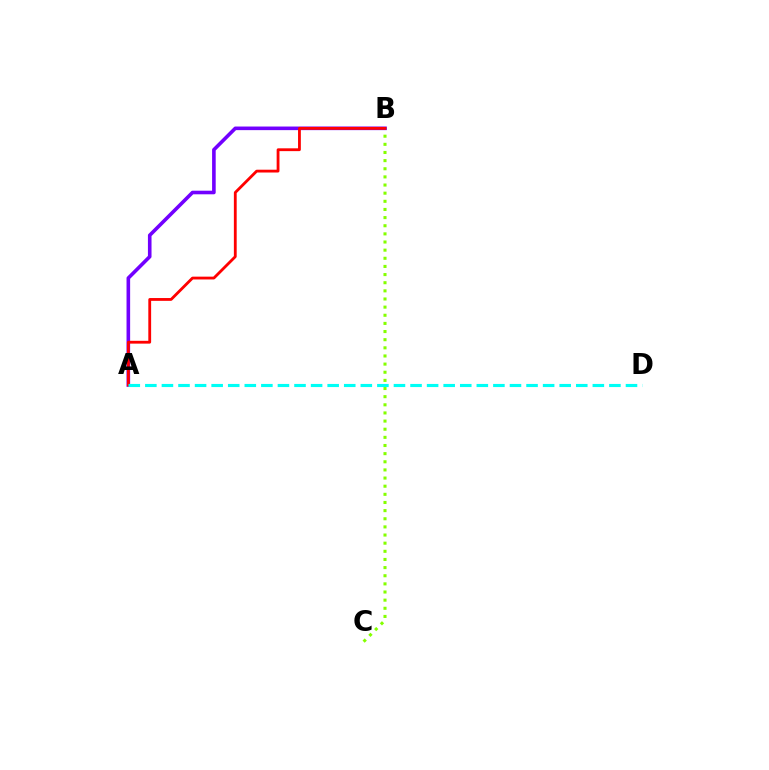{('B', 'C'): [{'color': '#84ff00', 'line_style': 'dotted', 'thickness': 2.21}], ('A', 'B'): [{'color': '#7200ff', 'line_style': 'solid', 'thickness': 2.59}, {'color': '#ff0000', 'line_style': 'solid', 'thickness': 2.02}], ('A', 'D'): [{'color': '#00fff6', 'line_style': 'dashed', 'thickness': 2.25}]}